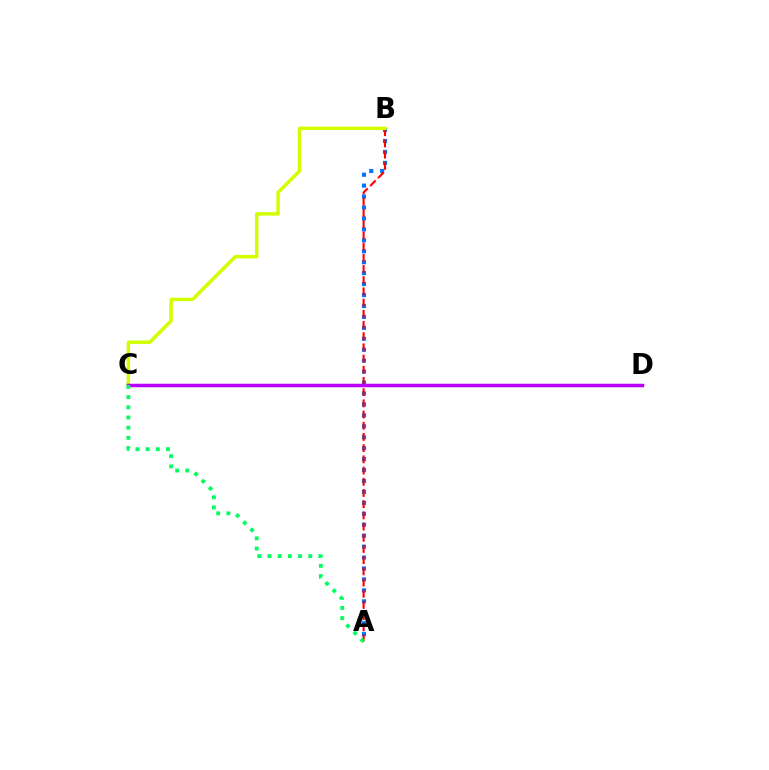{('A', 'B'): [{'color': '#0074ff', 'line_style': 'dotted', 'thickness': 2.97}, {'color': '#ff0000', 'line_style': 'dashed', 'thickness': 1.52}], ('B', 'C'): [{'color': '#d1ff00', 'line_style': 'solid', 'thickness': 2.49}], ('C', 'D'): [{'color': '#b900ff', 'line_style': 'solid', 'thickness': 2.51}], ('A', 'C'): [{'color': '#00ff5c', 'line_style': 'dotted', 'thickness': 2.77}]}